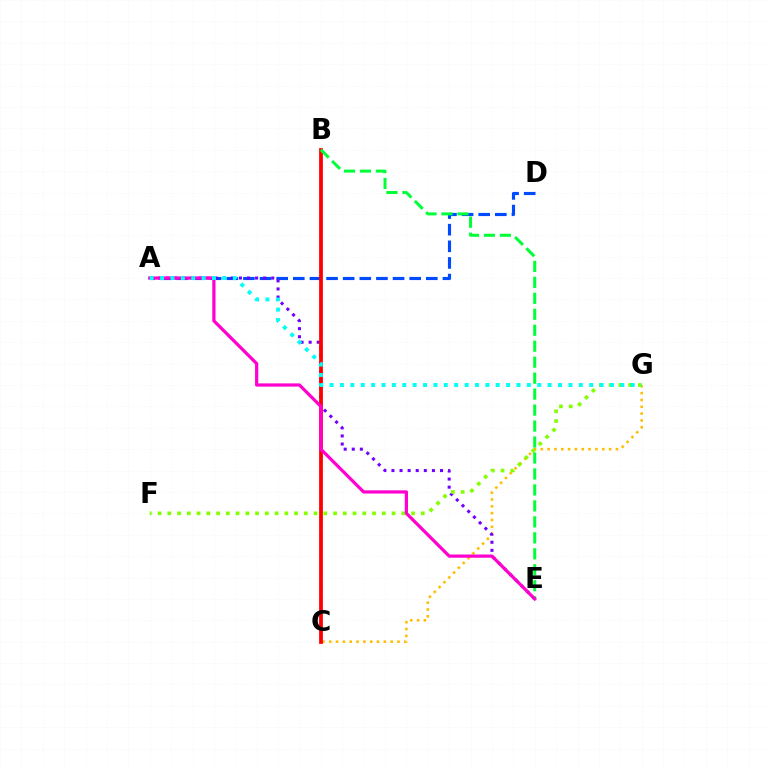{('A', 'D'): [{'color': '#004bff', 'line_style': 'dashed', 'thickness': 2.26}], ('C', 'G'): [{'color': '#ffbd00', 'line_style': 'dotted', 'thickness': 1.86}], ('A', 'E'): [{'color': '#7200ff', 'line_style': 'dotted', 'thickness': 2.2}, {'color': '#ff00cf', 'line_style': 'solid', 'thickness': 2.32}], ('F', 'G'): [{'color': '#84ff00', 'line_style': 'dotted', 'thickness': 2.65}], ('B', 'C'): [{'color': '#ff0000', 'line_style': 'solid', 'thickness': 2.72}], ('B', 'E'): [{'color': '#00ff39', 'line_style': 'dashed', 'thickness': 2.17}], ('A', 'G'): [{'color': '#00fff6', 'line_style': 'dotted', 'thickness': 2.82}]}